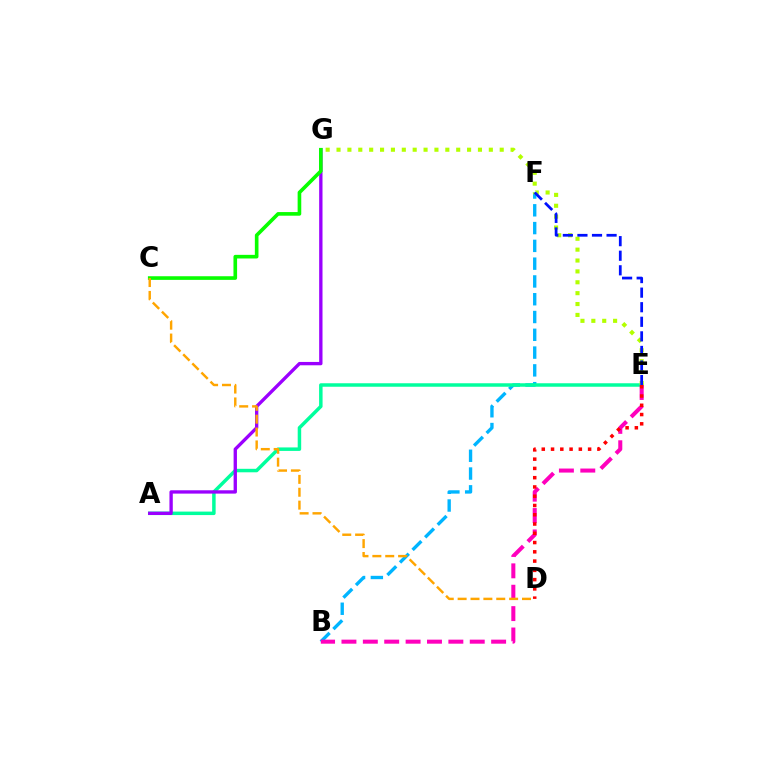{('B', 'F'): [{'color': '#00b5ff', 'line_style': 'dashed', 'thickness': 2.42}], ('A', 'E'): [{'color': '#00ff9d', 'line_style': 'solid', 'thickness': 2.51}], ('A', 'G'): [{'color': '#9b00ff', 'line_style': 'solid', 'thickness': 2.4}], ('E', 'G'): [{'color': '#b3ff00', 'line_style': 'dotted', 'thickness': 2.96}], ('B', 'E'): [{'color': '#ff00bd', 'line_style': 'dashed', 'thickness': 2.9}], ('C', 'G'): [{'color': '#08ff00', 'line_style': 'solid', 'thickness': 2.61}], ('D', 'E'): [{'color': '#ff0000', 'line_style': 'dotted', 'thickness': 2.52}], ('C', 'D'): [{'color': '#ffa500', 'line_style': 'dashed', 'thickness': 1.75}], ('E', 'F'): [{'color': '#0010ff', 'line_style': 'dashed', 'thickness': 1.98}]}